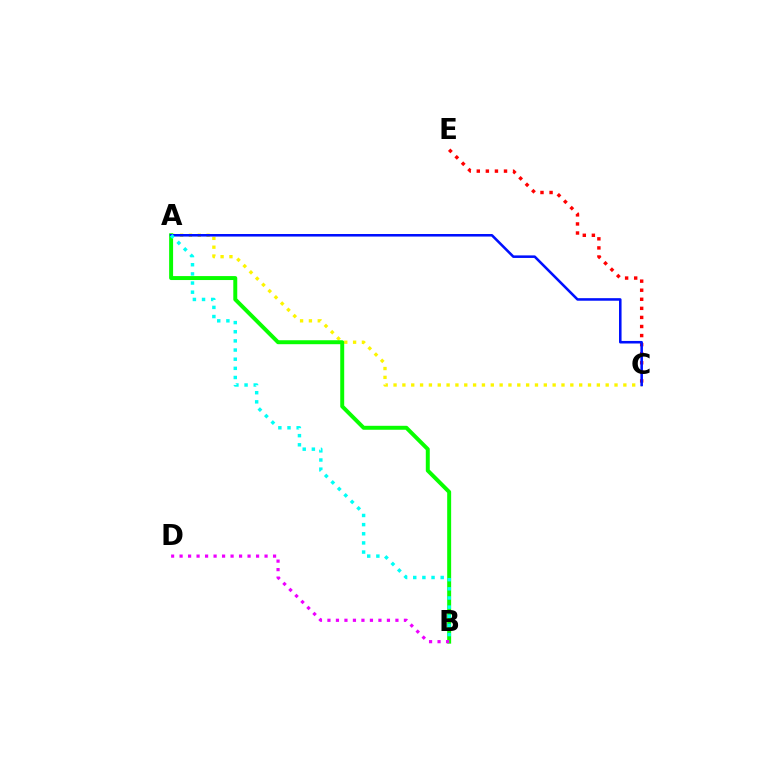{('C', 'E'): [{'color': '#ff0000', 'line_style': 'dotted', 'thickness': 2.46}], ('A', 'C'): [{'color': '#fcf500', 'line_style': 'dotted', 'thickness': 2.4}, {'color': '#0010ff', 'line_style': 'solid', 'thickness': 1.84}], ('A', 'B'): [{'color': '#08ff00', 'line_style': 'solid', 'thickness': 2.85}, {'color': '#00fff6', 'line_style': 'dotted', 'thickness': 2.49}], ('B', 'D'): [{'color': '#ee00ff', 'line_style': 'dotted', 'thickness': 2.31}]}